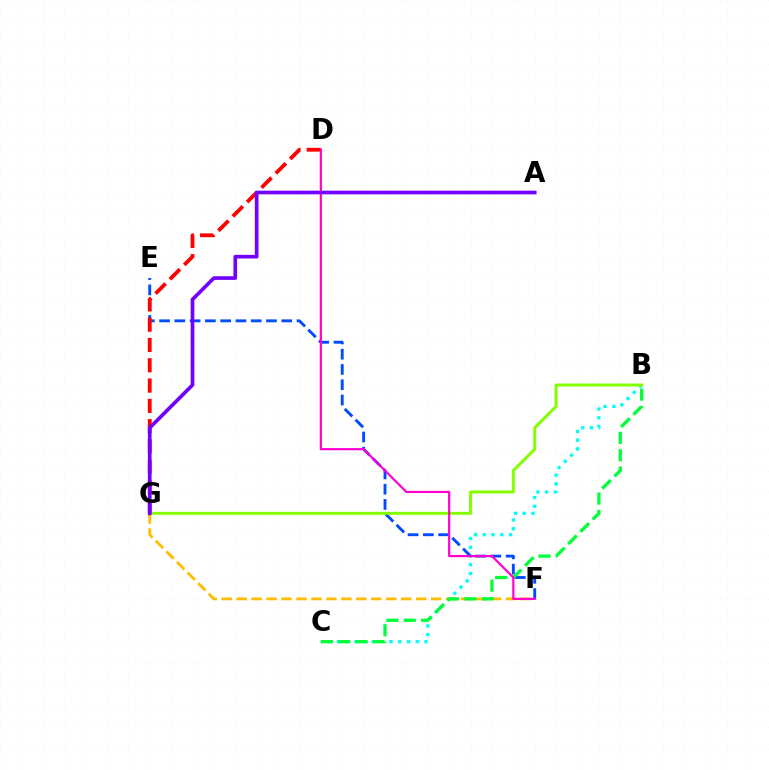{('B', 'C'): [{'color': '#00fff6', 'line_style': 'dotted', 'thickness': 2.38}, {'color': '#00ff39', 'line_style': 'dashed', 'thickness': 2.36}], ('E', 'F'): [{'color': '#004bff', 'line_style': 'dashed', 'thickness': 2.07}], ('B', 'G'): [{'color': '#84ff00', 'line_style': 'solid', 'thickness': 2.14}], ('F', 'G'): [{'color': '#ffbd00', 'line_style': 'dashed', 'thickness': 2.03}], ('D', 'G'): [{'color': '#ff0000', 'line_style': 'dashed', 'thickness': 2.76}], ('D', 'F'): [{'color': '#ff00cf', 'line_style': 'solid', 'thickness': 1.57}], ('A', 'G'): [{'color': '#7200ff', 'line_style': 'solid', 'thickness': 2.64}]}